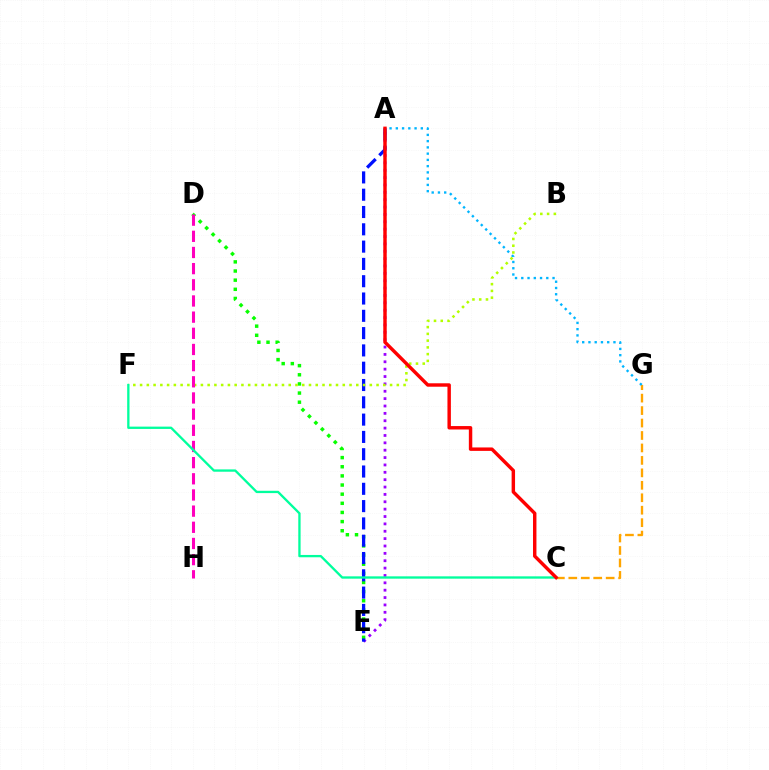{('D', 'E'): [{'color': '#08ff00', 'line_style': 'dotted', 'thickness': 2.48}], ('C', 'G'): [{'color': '#ffa500', 'line_style': 'dashed', 'thickness': 1.69}], ('A', 'E'): [{'color': '#9b00ff', 'line_style': 'dotted', 'thickness': 2.0}, {'color': '#0010ff', 'line_style': 'dashed', 'thickness': 2.35}], ('A', 'G'): [{'color': '#00b5ff', 'line_style': 'dotted', 'thickness': 1.7}], ('B', 'F'): [{'color': '#b3ff00', 'line_style': 'dotted', 'thickness': 1.84}], ('D', 'H'): [{'color': '#ff00bd', 'line_style': 'dashed', 'thickness': 2.2}], ('C', 'F'): [{'color': '#00ff9d', 'line_style': 'solid', 'thickness': 1.67}], ('A', 'C'): [{'color': '#ff0000', 'line_style': 'solid', 'thickness': 2.47}]}